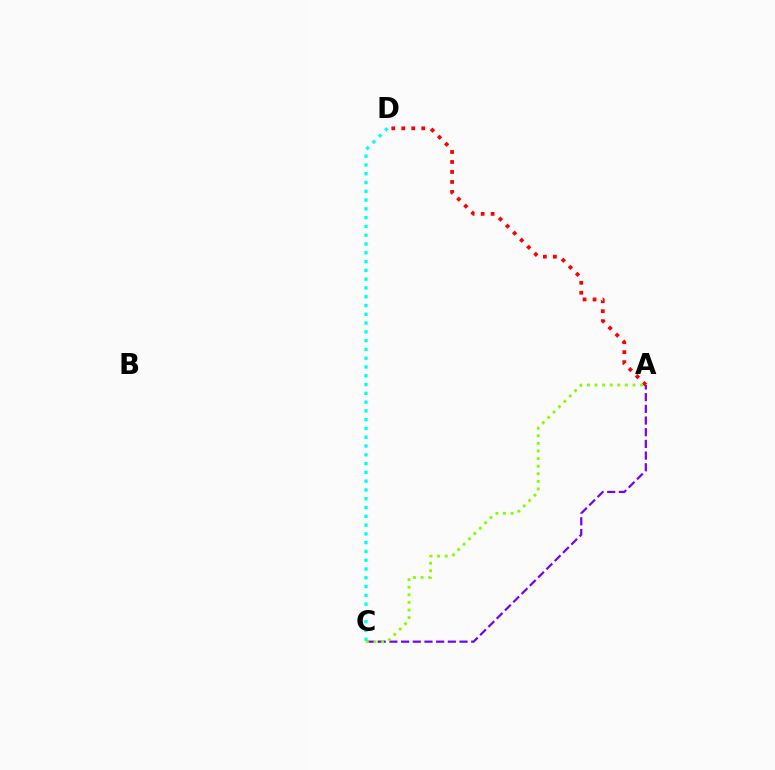{('A', 'D'): [{'color': '#ff0000', 'line_style': 'dotted', 'thickness': 2.71}], ('C', 'D'): [{'color': '#00fff6', 'line_style': 'dotted', 'thickness': 2.39}], ('A', 'C'): [{'color': '#7200ff', 'line_style': 'dashed', 'thickness': 1.59}, {'color': '#84ff00', 'line_style': 'dotted', 'thickness': 2.06}]}